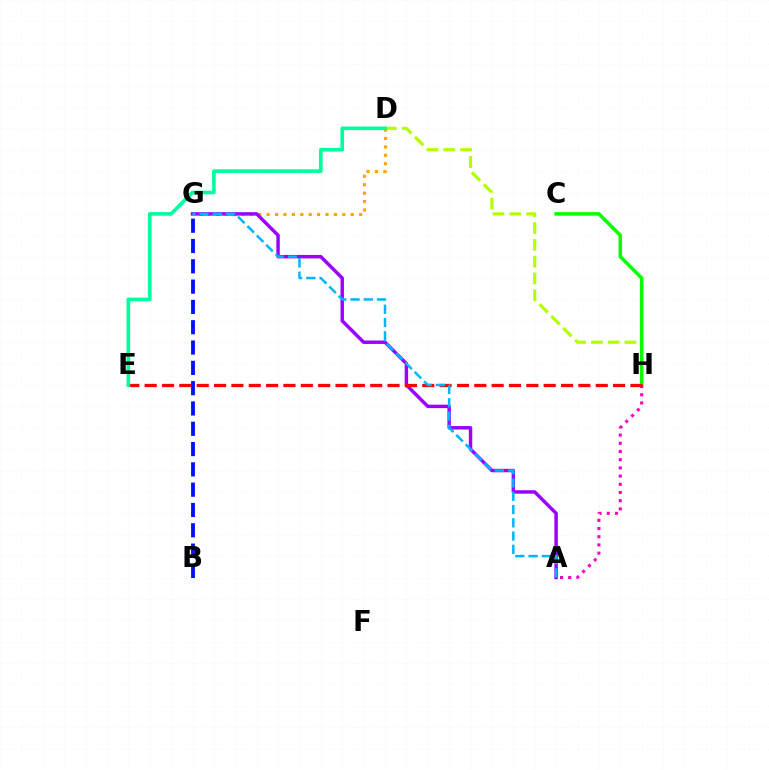{('D', 'G'): [{'color': '#ffa500', 'line_style': 'dotted', 'thickness': 2.28}], ('A', 'G'): [{'color': '#9b00ff', 'line_style': 'solid', 'thickness': 2.48}, {'color': '#00b5ff', 'line_style': 'dashed', 'thickness': 1.8}], ('D', 'H'): [{'color': '#b3ff00', 'line_style': 'dashed', 'thickness': 2.28}], ('C', 'H'): [{'color': '#08ff00', 'line_style': 'solid', 'thickness': 2.54}], ('A', 'H'): [{'color': '#ff00bd', 'line_style': 'dotted', 'thickness': 2.23}], ('E', 'H'): [{'color': '#ff0000', 'line_style': 'dashed', 'thickness': 2.36}], ('D', 'E'): [{'color': '#00ff9d', 'line_style': 'solid', 'thickness': 2.64}], ('B', 'G'): [{'color': '#0010ff', 'line_style': 'dashed', 'thickness': 2.76}]}